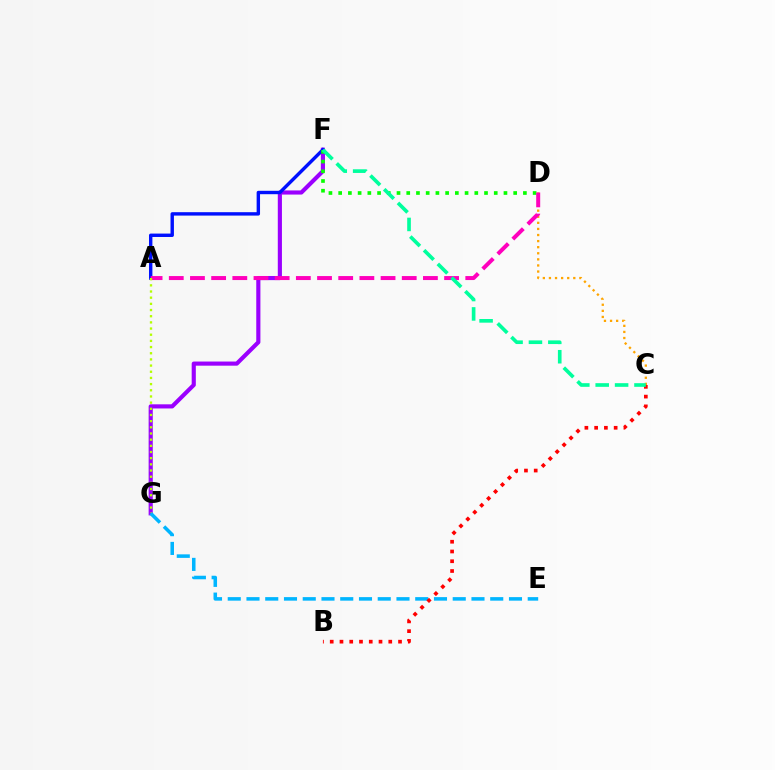{('C', 'D'): [{'color': '#ffa500', 'line_style': 'dotted', 'thickness': 1.65}], ('F', 'G'): [{'color': '#9b00ff', 'line_style': 'solid', 'thickness': 2.98}], ('E', 'G'): [{'color': '#00b5ff', 'line_style': 'dashed', 'thickness': 2.55}], ('A', 'F'): [{'color': '#0010ff', 'line_style': 'solid', 'thickness': 2.45}], ('D', 'F'): [{'color': '#08ff00', 'line_style': 'dotted', 'thickness': 2.64}], ('A', 'D'): [{'color': '#ff00bd', 'line_style': 'dashed', 'thickness': 2.88}], ('B', 'C'): [{'color': '#ff0000', 'line_style': 'dotted', 'thickness': 2.65}], ('A', 'G'): [{'color': '#b3ff00', 'line_style': 'dotted', 'thickness': 1.68}], ('C', 'F'): [{'color': '#00ff9d', 'line_style': 'dashed', 'thickness': 2.63}]}